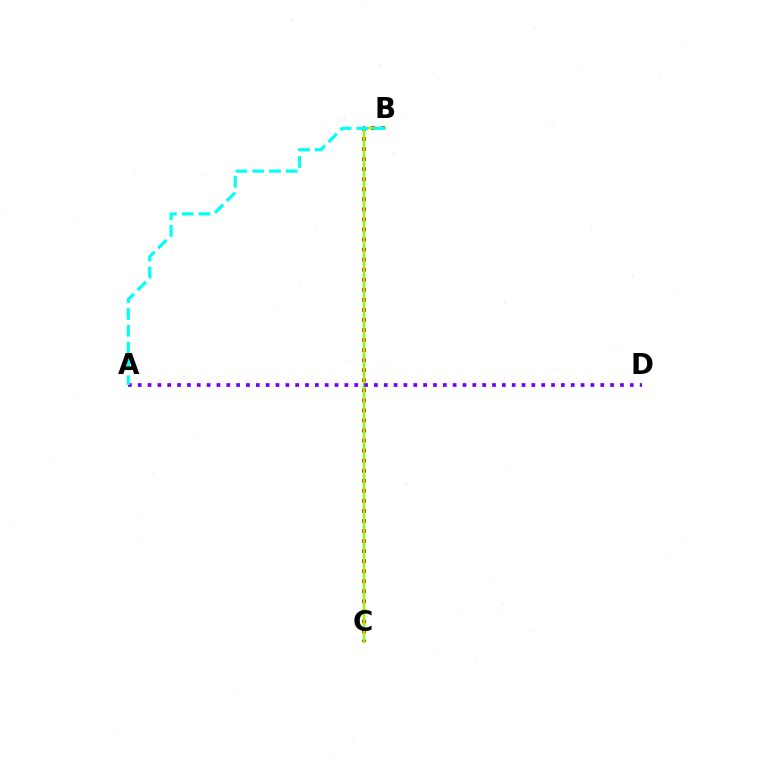{('B', 'C'): [{'color': '#ff0000', 'line_style': 'dotted', 'thickness': 2.73}, {'color': '#84ff00', 'line_style': 'solid', 'thickness': 1.7}], ('A', 'D'): [{'color': '#7200ff', 'line_style': 'dotted', 'thickness': 2.67}], ('A', 'B'): [{'color': '#00fff6', 'line_style': 'dashed', 'thickness': 2.28}]}